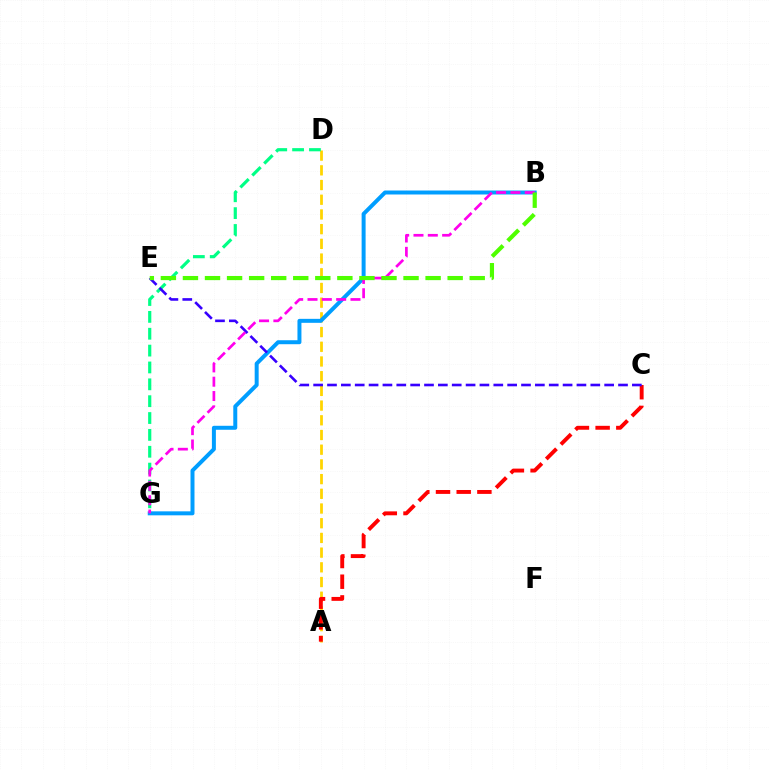{('A', 'D'): [{'color': '#ffd500', 'line_style': 'dashed', 'thickness': 2.0}], ('D', 'G'): [{'color': '#00ff86', 'line_style': 'dashed', 'thickness': 2.29}], ('A', 'C'): [{'color': '#ff0000', 'line_style': 'dashed', 'thickness': 2.81}], ('B', 'G'): [{'color': '#009eff', 'line_style': 'solid', 'thickness': 2.86}, {'color': '#ff00ed', 'line_style': 'dashed', 'thickness': 1.95}], ('C', 'E'): [{'color': '#3700ff', 'line_style': 'dashed', 'thickness': 1.88}], ('B', 'E'): [{'color': '#4fff00', 'line_style': 'dashed', 'thickness': 3.0}]}